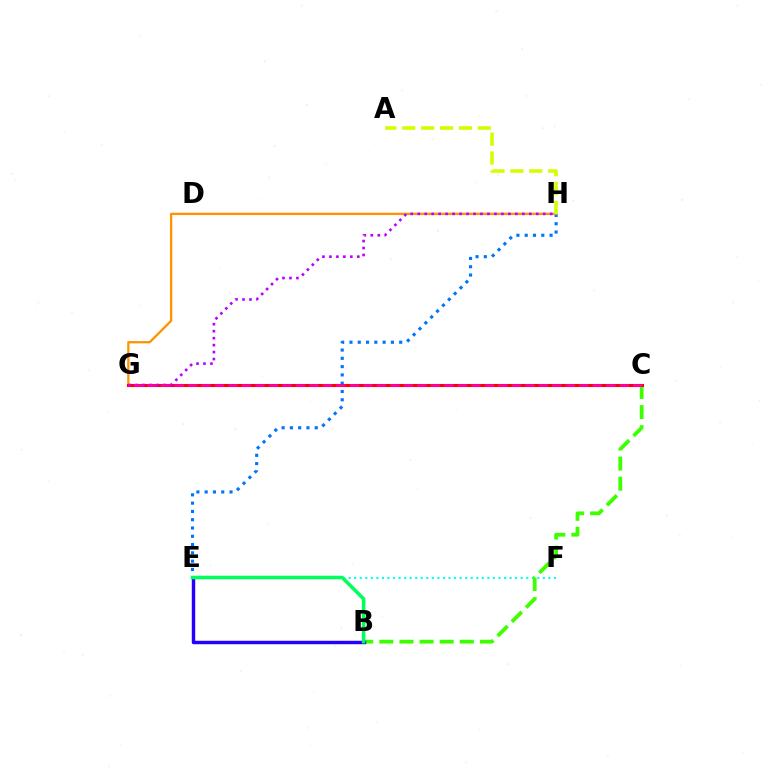{('E', 'H'): [{'color': '#0074ff', 'line_style': 'dotted', 'thickness': 2.25}], ('G', 'H'): [{'color': '#ff9400', 'line_style': 'solid', 'thickness': 1.65}, {'color': '#b900ff', 'line_style': 'dotted', 'thickness': 1.89}], ('A', 'H'): [{'color': '#d1ff00', 'line_style': 'dashed', 'thickness': 2.57}], ('E', 'F'): [{'color': '#00fff6', 'line_style': 'dotted', 'thickness': 1.51}], ('B', 'C'): [{'color': '#3dff00', 'line_style': 'dashed', 'thickness': 2.73}], ('C', 'G'): [{'color': '#ff0000', 'line_style': 'solid', 'thickness': 2.21}, {'color': '#ff00ac', 'line_style': 'dashed', 'thickness': 1.83}], ('B', 'E'): [{'color': '#2500ff', 'line_style': 'solid', 'thickness': 2.48}, {'color': '#00ff5c', 'line_style': 'solid', 'thickness': 2.56}]}